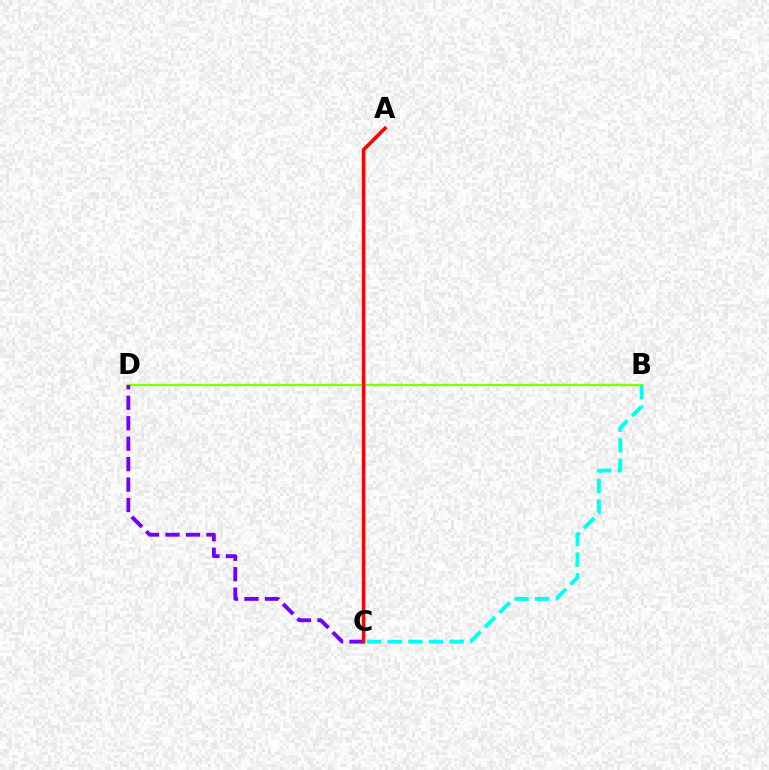{('B', 'D'): [{'color': '#84ff00', 'line_style': 'solid', 'thickness': 1.71}], ('C', 'D'): [{'color': '#7200ff', 'line_style': 'dashed', 'thickness': 2.78}], ('B', 'C'): [{'color': '#00fff6', 'line_style': 'dashed', 'thickness': 2.81}], ('A', 'C'): [{'color': '#ff0000', 'line_style': 'solid', 'thickness': 2.58}]}